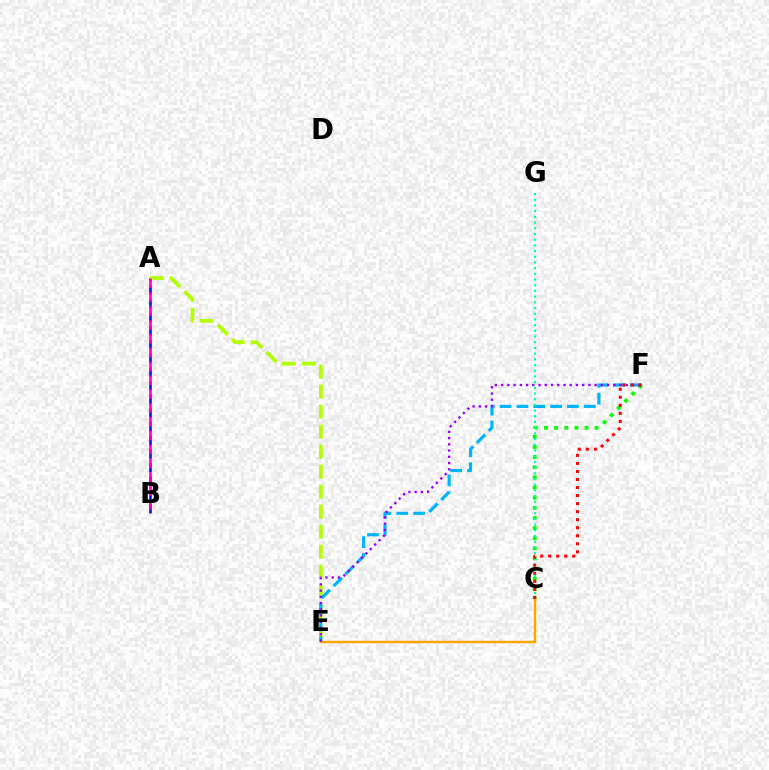{('A', 'B'): [{'color': '#0010ff', 'line_style': 'dashed', 'thickness': 1.86}, {'color': '#ff00bd', 'line_style': 'dashed', 'thickness': 1.88}], ('A', 'E'): [{'color': '#b3ff00', 'line_style': 'dashed', 'thickness': 2.72}], ('C', 'E'): [{'color': '#ffa500', 'line_style': 'solid', 'thickness': 1.77}], ('E', 'F'): [{'color': '#00b5ff', 'line_style': 'dashed', 'thickness': 2.29}, {'color': '#9b00ff', 'line_style': 'dotted', 'thickness': 1.69}], ('C', 'F'): [{'color': '#08ff00', 'line_style': 'dotted', 'thickness': 2.75}, {'color': '#ff0000', 'line_style': 'dotted', 'thickness': 2.18}], ('C', 'G'): [{'color': '#00ff9d', 'line_style': 'dotted', 'thickness': 1.55}]}